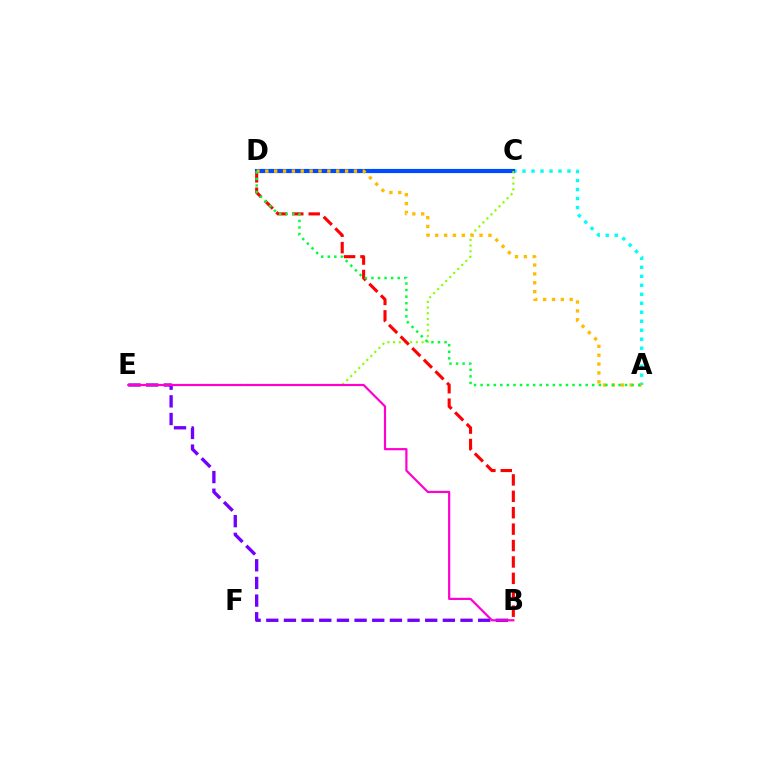{('A', 'C'): [{'color': '#00fff6', 'line_style': 'dotted', 'thickness': 2.44}], ('B', 'E'): [{'color': '#7200ff', 'line_style': 'dashed', 'thickness': 2.4}, {'color': '#ff00cf', 'line_style': 'solid', 'thickness': 1.58}], ('C', 'D'): [{'color': '#004bff', 'line_style': 'solid', 'thickness': 2.99}], ('C', 'E'): [{'color': '#84ff00', 'line_style': 'dotted', 'thickness': 1.55}], ('B', 'D'): [{'color': '#ff0000', 'line_style': 'dashed', 'thickness': 2.23}], ('A', 'D'): [{'color': '#ffbd00', 'line_style': 'dotted', 'thickness': 2.41}, {'color': '#00ff39', 'line_style': 'dotted', 'thickness': 1.78}]}